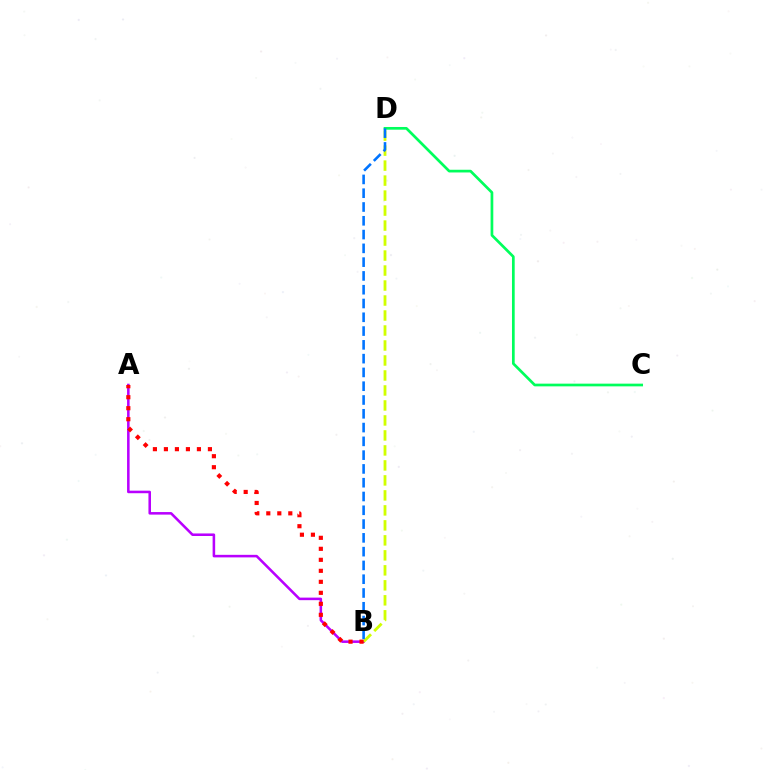{('C', 'D'): [{'color': '#00ff5c', 'line_style': 'solid', 'thickness': 1.95}], ('A', 'B'): [{'color': '#b900ff', 'line_style': 'solid', 'thickness': 1.84}, {'color': '#ff0000', 'line_style': 'dotted', 'thickness': 2.99}], ('B', 'D'): [{'color': '#d1ff00', 'line_style': 'dashed', 'thickness': 2.04}, {'color': '#0074ff', 'line_style': 'dashed', 'thickness': 1.87}]}